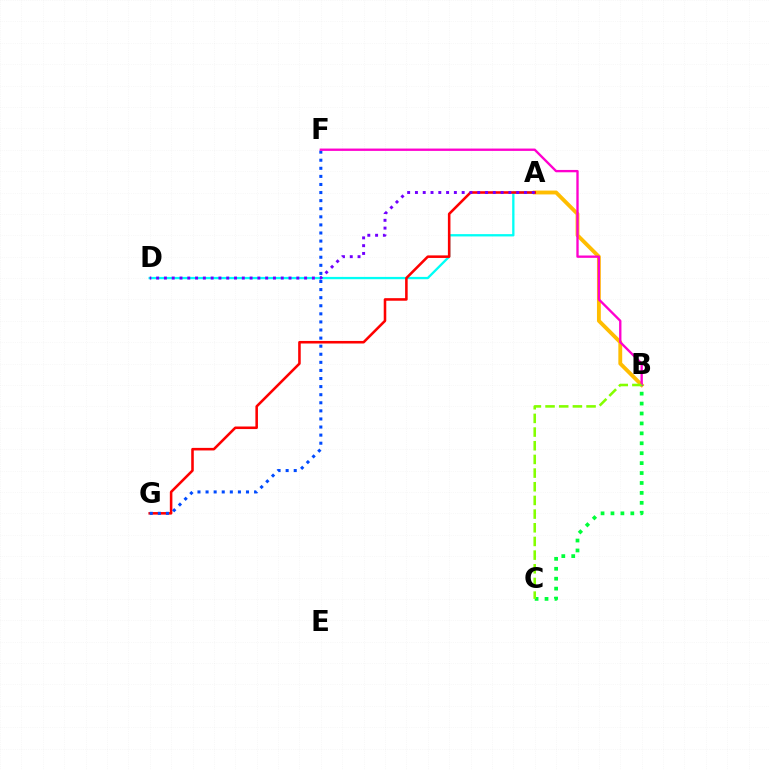{('A', 'D'): [{'color': '#00fff6', 'line_style': 'solid', 'thickness': 1.67}, {'color': '#7200ff', 'line_style': 'dotted', 'thickness': 2.12}], ('A', 'B'): [{'color': '#ffbd00', 'line_style': 'solid', 'thickness': 2.77}], ('A', 'G'): [{'color': '#ff0000', 'line_style': 'solid', 'thickness': 1.84}], ('F', 'G'): [{'color': '#004bff', 'line_style': 'dotted', 'thickness': 2.2}], ('B', 'F'): [{'color': '#ff00cf', 'line_style': 'solid', 'thickness': 1.69}], ('B', 'C'): [{'color': '#00ff39', 'line_style': 'dotted', 'thickness': 2.7}, {'color': '#84ff00', 'line_style': 'dashed', 'thickness': 1.86}]}